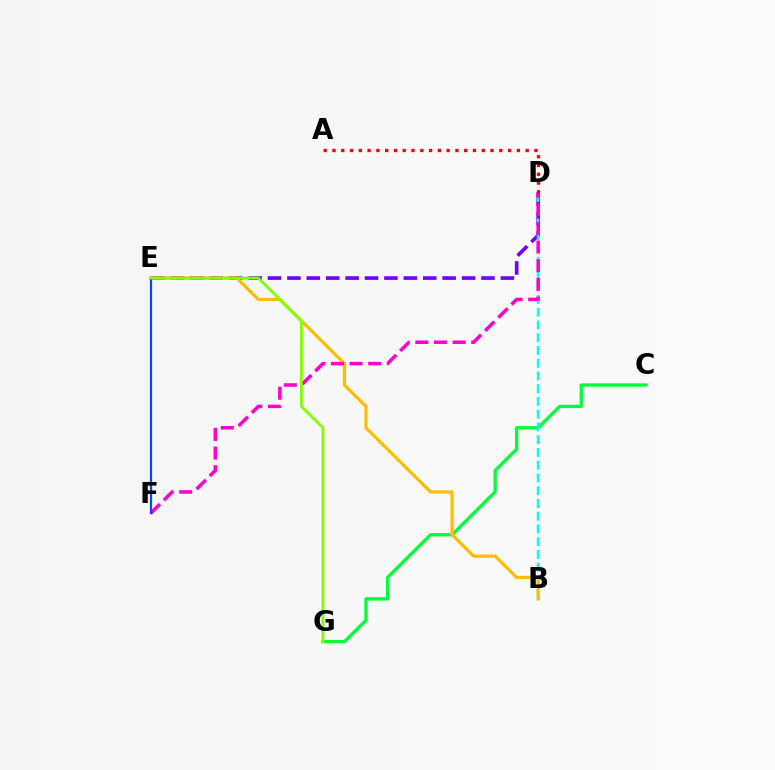{('C', 'G'): [{'color': '#00ff39', 'line_style': 'solid', 'thickness': 2.37}], ('D', 'E'): [{'color': '#7200ff', 'line_style': 'dashed', 'thickness': 2.64}], ('B', 'D'): [{'color': '#00fff6', 'line_style': 'dashed', 'thickness': 1.73}], ('B', 'E'): [{'color': '#ffbd00', 'line_style': 'solid', 'thickness': 2.3}], ('D', 'F'): [{'color': '#ff00cf', 'line_style': 'dashed', 'thickness': 2.53}], ('E', 'F'): [{'color': '#004bff', 'line_style': 'solid', 'thickness': 1.59}], ('A', 'D'): [{'color': '#ff0000', 'line_style': 'dotted', 'thickness': 2.39}], ('E', 'G'): [{'color': '#84ff00', 'line_style': 'solid', 'thickness': 2.04}]}